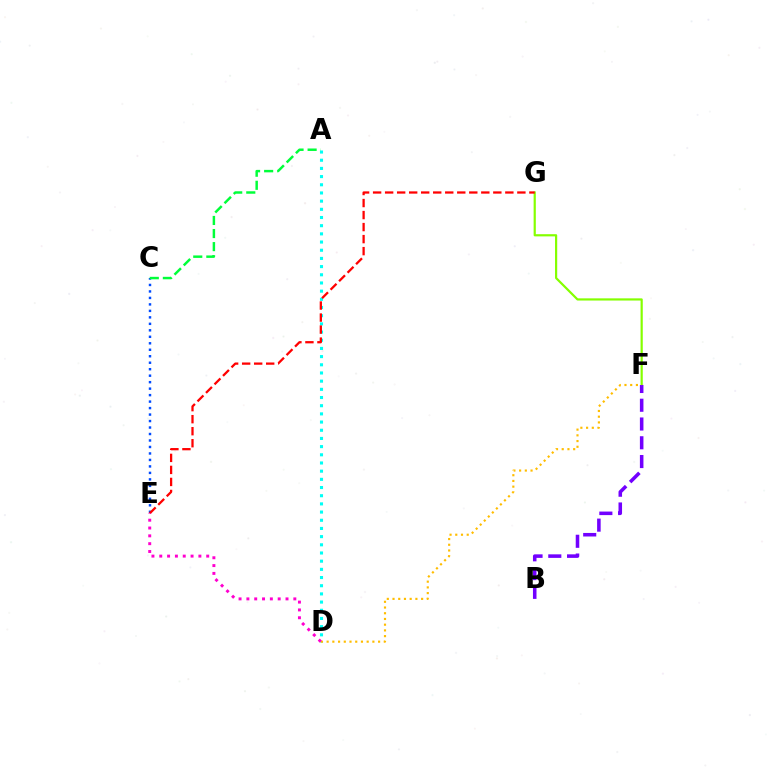{('F', 'G'): [{'color': '#84ff00', 'line_style': 'solid', 'thickness': 1.58}], ('B', 'F'): [{'color': '#7200ff', 'line_style': 'dashed', 'thickness': 2.55}], ('A', 'D'): [{'color': '#00fff6', 'line_style': 'dotted', 'thickness': 2.22}], ('C', 'E'): [{'color': '#004bff', 'line_style': 'dotted', 'thickness': 1.76}], ('E', 'G'): [{'color': '#ff0000', 'line_style': 'dashed', 'thickness': 1.63}], ('A', 'C'): [{'color': '#00ff39', 'line_style': 'dashed', 'thickness': 1.78}], ('D', 'F'): [{'color': '#ffbd00', 'line_style': 'dotted', 'thickness': 1.55}], ('D', 'E'): [{'color': '#ff00cf', 'line_style': 'dotted', 'thickness': 2.13}]}